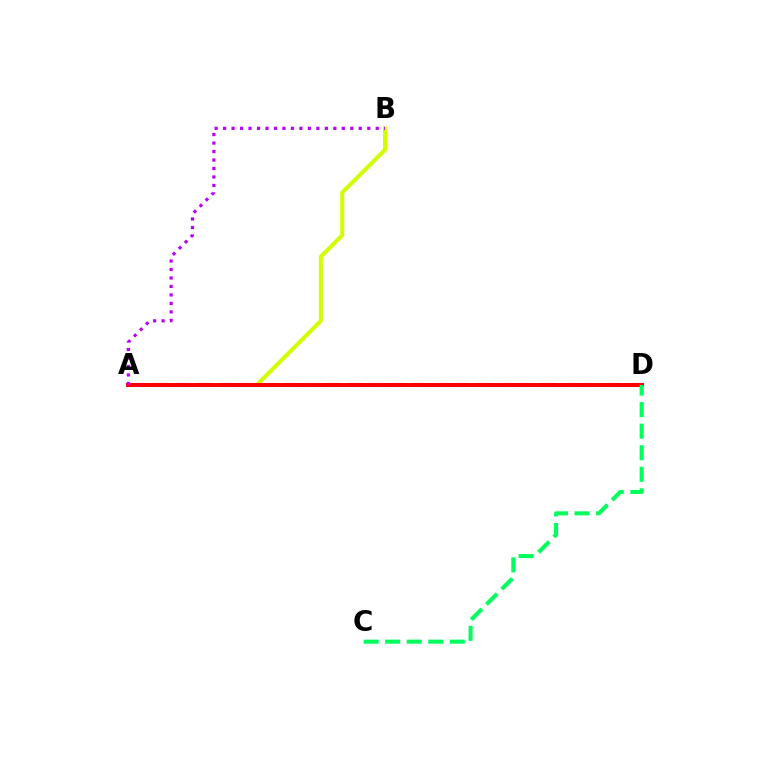{('A', 'B'): [{'color': '#d1ff00', 'line_style': 'solid', 'thickness': 2.89}, {'color': '#b900ff', 'line_style': 'dotted', 'thickness': 2.3}], ('A', 'D'): [{'color': '#0074ff', 'line_style': 'dashed', 'thickness': 2.92}, {'color': '#ff0000', 'line_style': 'solid', 'thickness': 2.86}], ('C', 'D'): [{'color': '#00ff5c', 'line_style': 'dashed', 'thickness': 2.93}]}